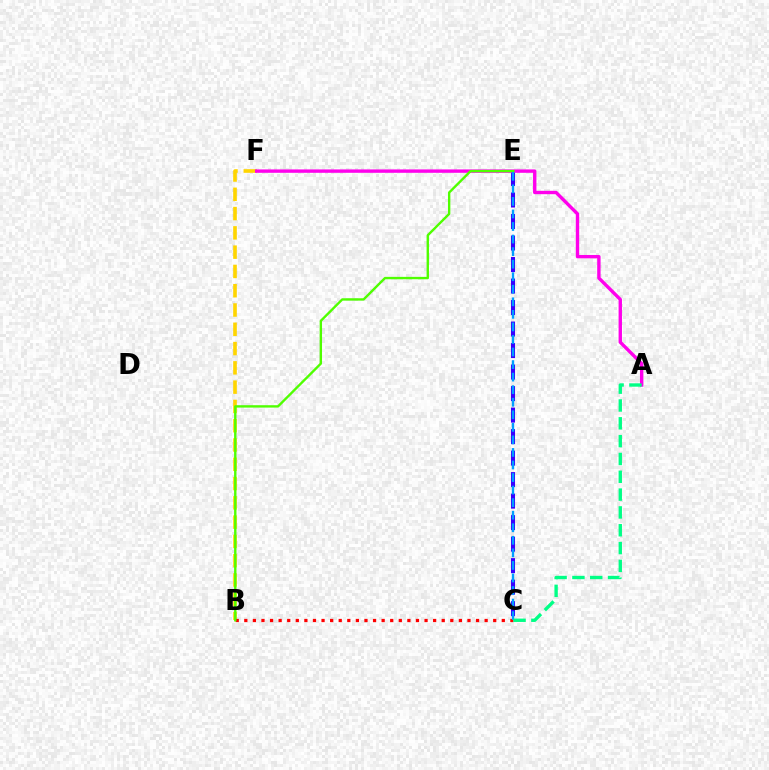{('C', 'E'): [{'color': '#3700ff', 'line_style': 'dashed', 'thickness': 2.92}, {'color': '#009eff', 'line_style': 'dashed', 'thickness': 1.71}], ('B', 'F'): [{'color': '#ffd500', 'line_style': 'dashed', 'thickness': 2.62}], ('B', 'C'): [{'color': '#ff0000', 'line_style': 'dotted', 'thickness': 2.33}], ('A', 'F'): [{'color': '#ff00ed', 'line_style': 'solid', 'thickness': 2.43}], ('B', 'E'): [{'color': '#4fff00', 'line_style': 'solid', 'thickness': 1.71}], ('A', 'C'): [{'color': '#00ff86', 'line_style': 'dashed', 'thickness': 2.42}]}